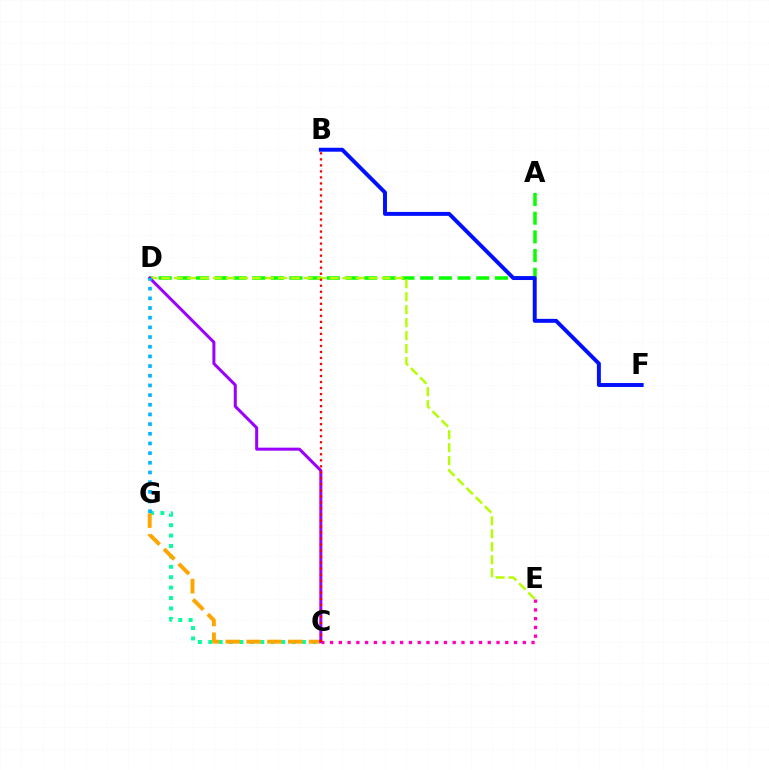{('C', 'G'): [{'color': '#00ff9d', 'line_style': 'dotted', 'thickness': 2.83}, {'color': '#ffa500', 'line_style': 'dashed', 'thickness': 2.83}], ('A', 'D'): [{'color': '#08ff00', 'line_style': 'dashed', 'thickness': 2.54}], ('C', 'E'): [{'color': '#ff00bd', 'line_style': 'dotted', 'thickness': 2.38}], ('D', 'E'): [{'color': '#b3ff00', 'line_style': 'dashed', 'thickness': 1.76}], ('C', 'D'): [{'color': '#9b00ff', 'line_style': 'solid', 'thickness': 2.17}], ('B', 'F'): [{'color': '#0010ff', 'line_style': 'solid', 'thickness': 2.84}], ('D', 'G'): [{'color': '#00b5ff', 'line_style': 'dotted', 'thickness': 2.63}], ('B', 'C'): [{'color': '#ff0000', 'line_style': 'dotted', 'thickness': 1.64}]}